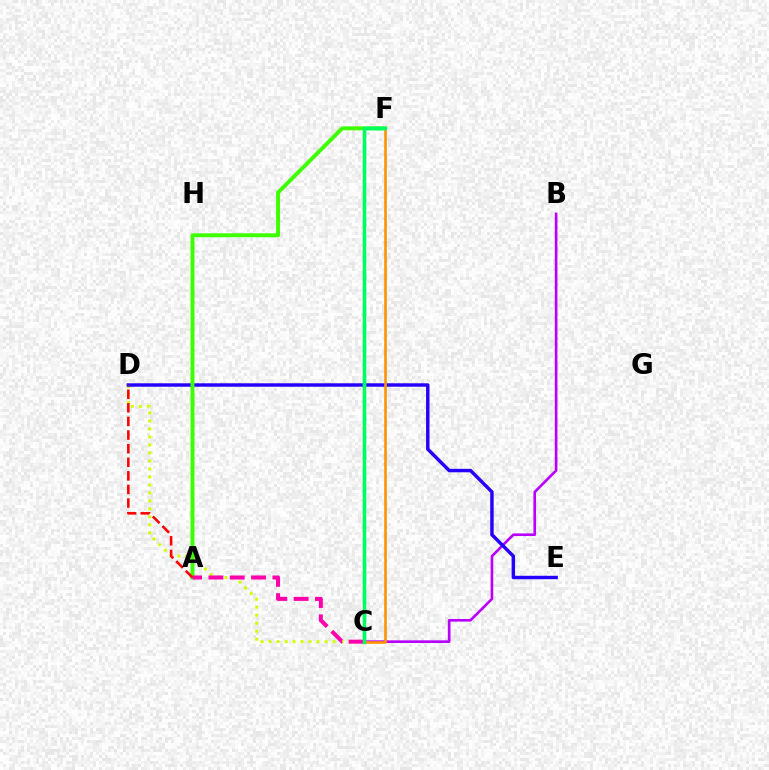{('B', 'C'): [{'color': '#b900ff', 'line_style': 'solid', 'thickness': 1.9}], ('C', 'D'): [{'color': '#d1ff00', 'line_style': 'dotted', 'thickness': 2.17}], ('D', 'E'): [{'color': '#2500ff', 'line_style': 'solid', 'thickness': 2.48}], ('A', 'F'): [{'color': '#3dff00', 'line_style': 'solid', 'thickness': 2.83}], ('A', 'C'): [{'color': '#ff00ac', 'line_style': 'dashed', 'thickness': 2.9}], ('A', 'D'): [{'color': '#ff0000', 'line_style': 'dashed', 'thickness': 1.85}], ('C', 'F'): [{'color': '#0074ff', 'line_style': 'dotted', 'thickness': 2.06}, {'color': '#ff9400', 'line_style': 'solid', 'thickness': 1.88}, {'color': '#00fff6', 'line_style': 'dashed', 'thickness': 2.43}, {'color': '#00ff5c', 'line_style': 'solid', 'thickness': 2.49}]}